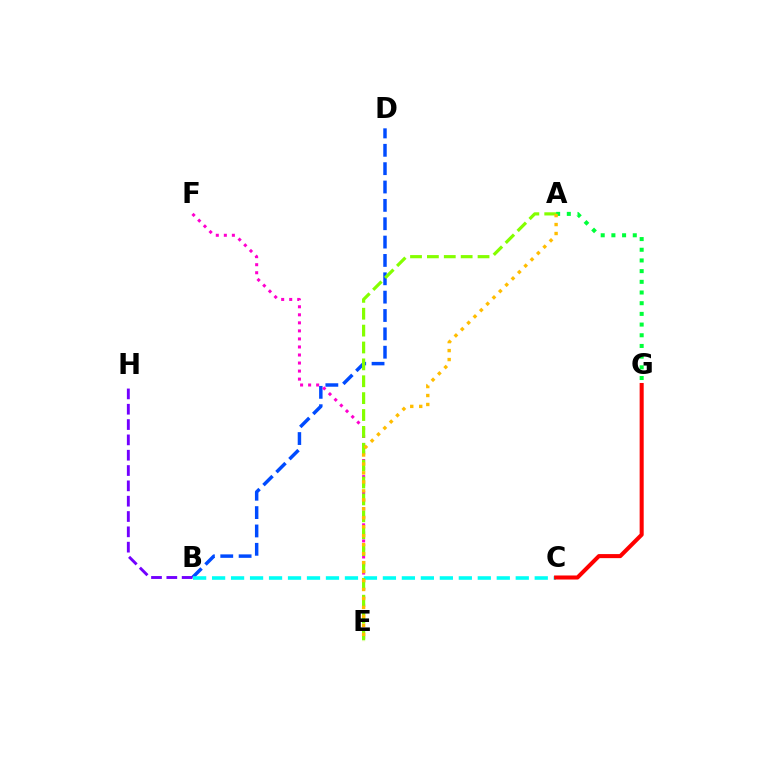{('B', 'D'): [{'color': '#004bff', 'line_style': 'dashed', 'thickness': 2.49}], ('B', 'C'): [{'color': '#00fff6', 'line_style': 'dashed', 'thickness': 2.58}], ('B', 'H'): [{'color': '#7200ff', 'line_style': 'dashed', 'thickness': 2.08}], ('E', 'F'): [{'color': '#ff00cf', 'line_style': 'dotted', 'thickness': 2.18}], ('A', 'E'): [{'color': '#84ff00', 'line_style': 'dashed', 'thickness': 2.29}, {'color': '#ffbd00', 'line_style': 'dotted', 'thickness': 2.44}], ('A', 'G'): [{'color': '#00ff39', 'line_style': 'dotted', 'thickness': 2.9}], ('C', 'G'): [{'color': '#ff0000', 'line_style': 'solid', 'thickness': 2.92}]}